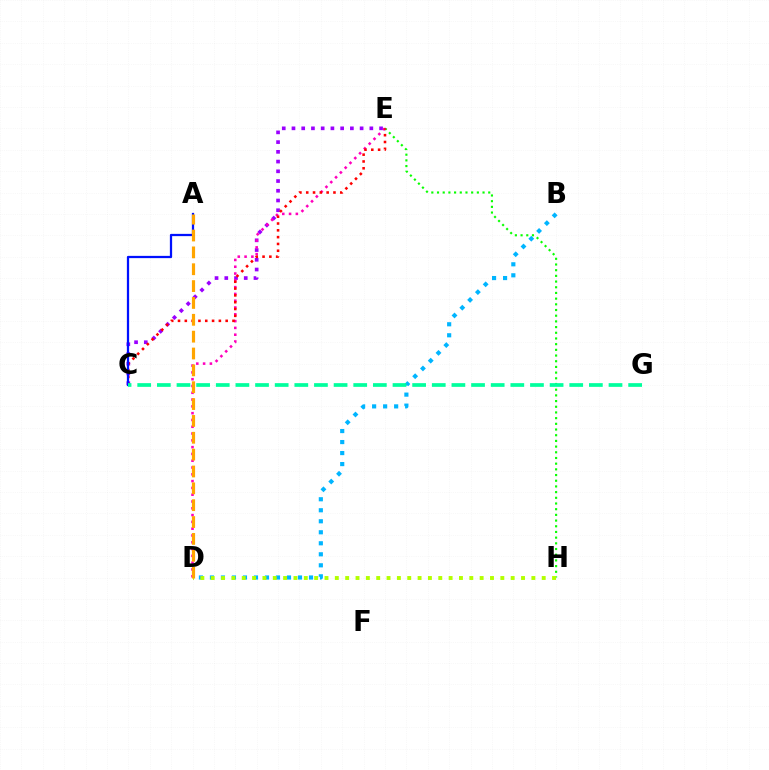{('E', 'H'): [{'color': '#08ff00', 'line_style': 'dotted', 'thickness': 1.55}], ('C', 'E'): [{'color': '#9b00ff', 'line_style': 'dotted', 'thickness': 2.64}, {'color': '#ff0000', 'line_style': 'dotted', 'thickness': 1.85}], ('D', 'E'): [{'color': '#ff00bd', 'line_style': 'dotted', 'thickness': 1.85}], ('B', 'D'): [{'color': '#00b5ff', 'line_style': 'dotted', 'thickness': 2.99}], ('A', 'C'): [{'color': '#0010ff', 'line_style': 'solid', 'thickness': 1.63}], ('C', 'G'): [{'color': '#00ff9d', 'line_style': 'dashed', 'thickness': 2.67}], ('D', 'H'): [{'color': '#b3ff00', 'line_style': 'dotted', 'thickness': 2.81}], ('A', 'D'): [{'color': '#ffa500', 'line_style': 'dashed', 'thickness': 2.29}]}